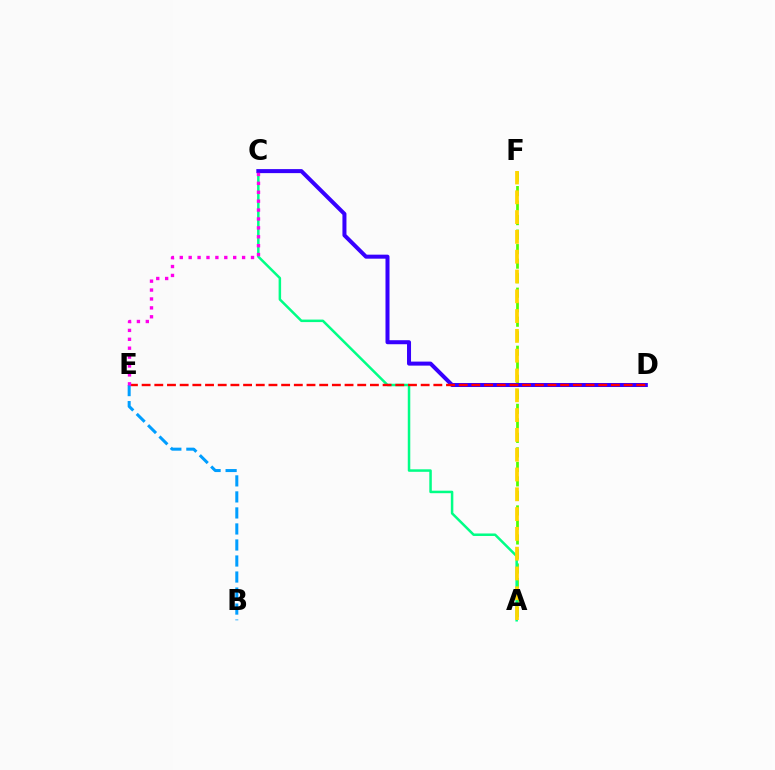{('A', 'F'): [{'color': '#4fff00', 'line_style': 'dashed', 'thickness': 1.97}, {'color': '#ffd500', 'line_style': 'dashed', 'thickness': 2.69}], ('A', 'C'): [{'color': '#00ff86', 'line_style': 'solid', 'thickness': 1.8}], ('C', 'D'): [{'color': '#3700ff', 'line_style': 'solid', 'thickness': 2.89}], ('D', 'E'): [{'color': '#ff0000', 'line_style': 'dashed', 'thickness': 1.72}], ('B', 'E'): [{'color': '#009eff', 'line_style': 'dashed', 'thickness': 2.18}], ('C', 'E'): [{'color': '#ff00ed', 'line_style': 'dotted', 'thickness': 2.42}]}